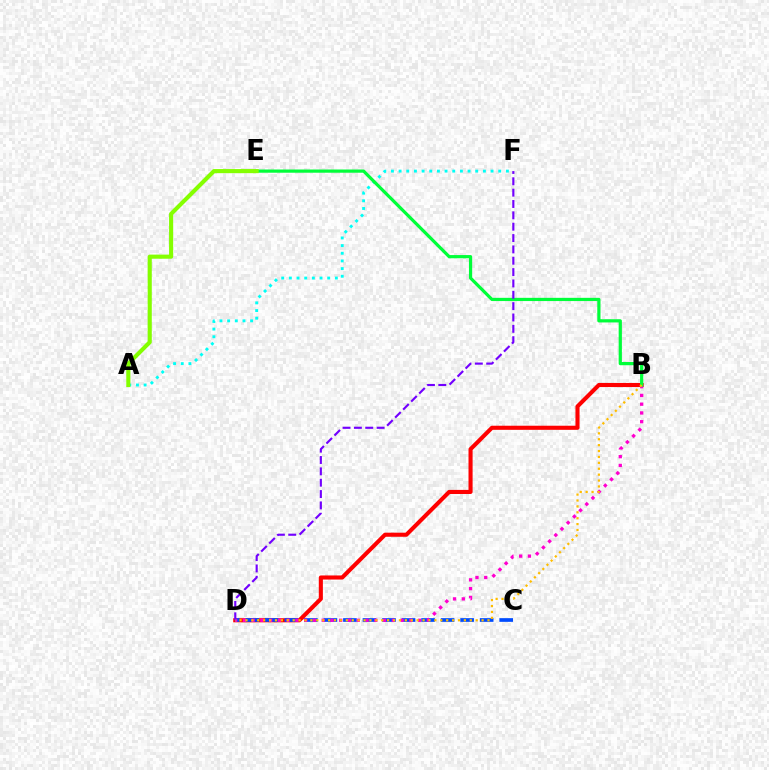{('B', 'D'): [{'color': '#ff0000', 'line_style': 'solid', 'thickness': 2.95}, {'color': '#ff00cf', 'line_style': 'dotted', 'thickness': 2.38}, {'color': '#ffbd00', 'line_style': 'dotted', 'thickness': 1.6}], ('C', 'D'): [{'color': '#004bff', 'line_style': 'dashed', 'thickness': 2.65}], ('A', 'F'): [{'color': '#00fff6', 'line_style': 'dotted', 'thickness': 2.08}], ('B', 'E'): [{'color': '#00ff39', 'line_style': 'solid', 'thickness': 2.32}], ('A', 'E'): [{'color': '#84ff00', 'line_style': 'solid', 'thickness': 2.96}], ('D', 'F'): [{'color': '#7200ff', 'line_style': 'dashed', 'thickness': 1.54}]}